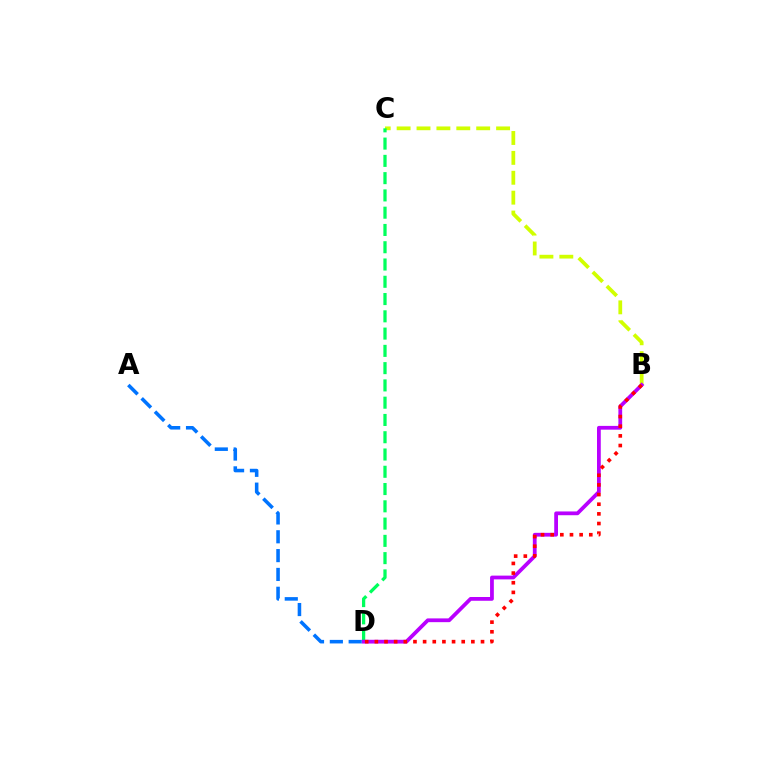{('B', 'C'): [{'color': '#d1ff00', 'line_style': 'dashed', 'thickness': 2.7}], ('C', 'D'): [{'color': '#00ff5c', 'line_style': 'dashed', 'thickness': 2.35}], ('B', 'D'): [{'color': '#b900ff', 'line_style': 'solid', 'thickness': 2.71}, {'color': '#ff0000', 'line_style': 'dotted', 'thickness': 2.62}], ('A', 'D'): [{'color': '#0074ff', 'line_style': 'dashed', 'thickness': 2.56}]}